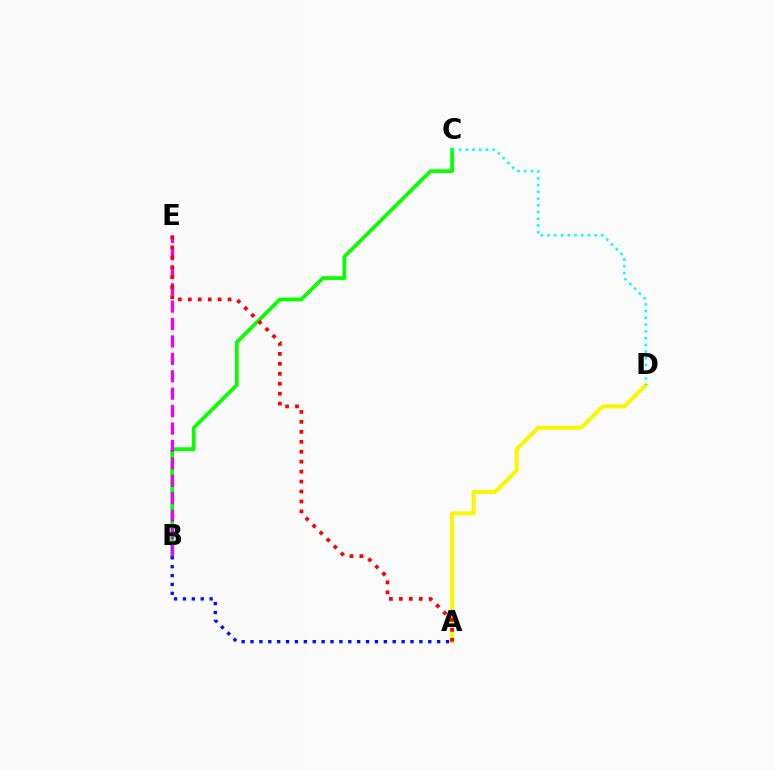{('A', 'D'): [{'color': '#fcf500', 'line_style': 'solid', 'thickness': 2.88}], ('B', 'C'): [{'color': '#08ff00', 'line_style': 'solid', 'thickness': 2.69}], ('A', 'B'): [{'color': '#0010ff', 'line_style': 'dotted', 'thickness': 2.41}], ('B', 'E'): [{'color': '#ee00ff', 'line_style': 'dashed', 'thickness': 2.37}], ('A', 'E'): [{'color': '#ff0000', 'line_style': 'dotted', 'thickness': 2.7}], ('C', 'D'): [{'color': '#00fff6', 'line_style': 'dotted', 'thickness': 1.83}]}